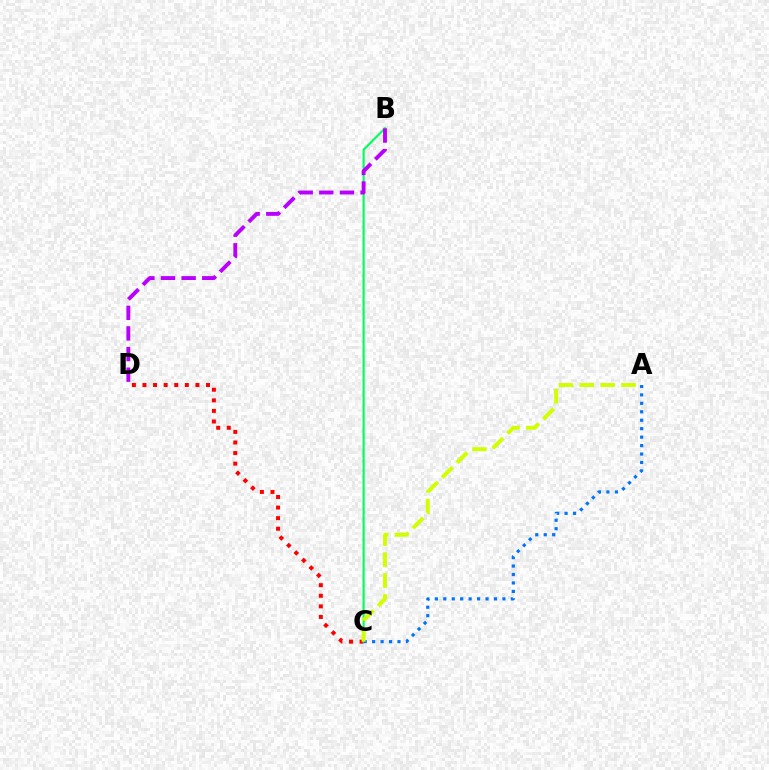{('C', 'D'): [{'color': '#ff0000', 'line_style': 'dotted', 'thickness': 2.88}], ('B', 'C'): [{'color': '#00ff5c', 'line_style': 'solid', 'thickness': 1.53}], ('B', 'D'): [{'color': '#b900ff', 'line_style': 'dashed', 'thickness': 2.8}], ('A', 'C'): [{'color': '#0074ff', 'line_style': 'dotted', 'thickness': 2.3}, {'color': '#d1ff00', 'line_style': 'dashed', 'thickness': 2.84}]}